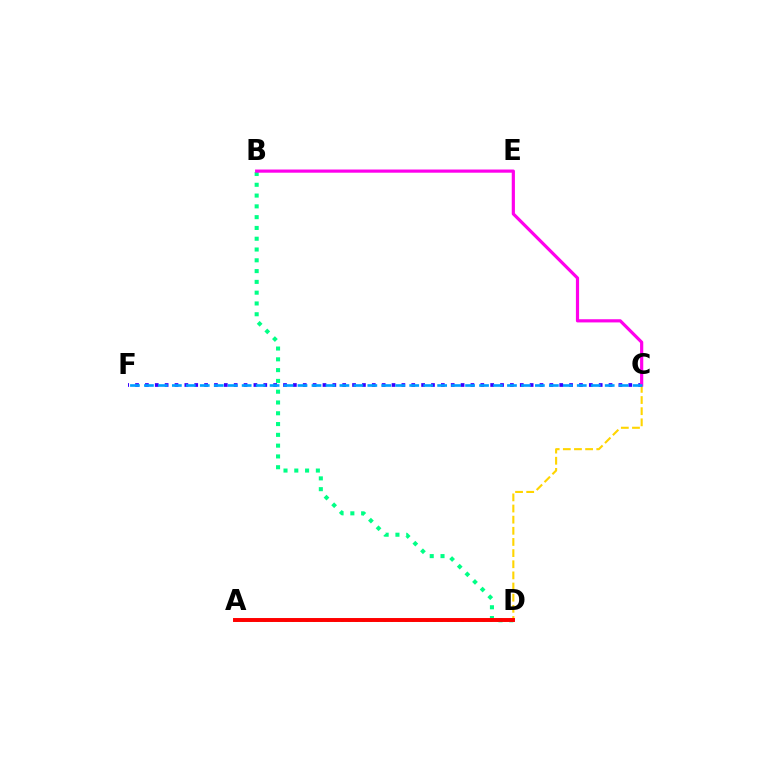{('C', 'D'): [{'color': '#ffd500', 'line_style': 'dashed', 'thickness': 1.51}], ('A', 'D'): [{'color': '#4fff00', 'line_style': 'dotted', 'thickness': 1.92}, {'color': '#ff0000', 'line_style': 'solid', 'thickness': 2.83}], ('C', 'F'): [{'color': '#3700ff', 'line_style': 'dotted', 'thickness': 2.68}, {'color': '#009eff', 'line_style': 'dashed', 'thickness': 1.9}], ('B', 'D'): [{'color': '#00ff86', 'line_style': 'dotted', 'thickness': 2.93}], ('B', 'C'): [{'color': '#ff00ed', 'line_style': 'solid', 'thickness': 2.29}]}